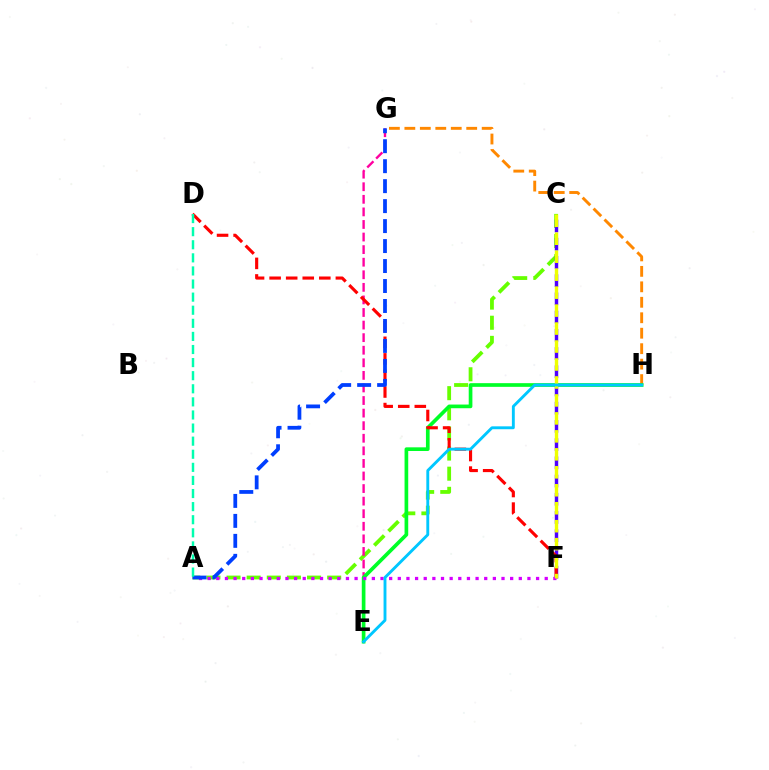{('A', 'C'): [{'color': '#66ff00', 'line_style': 'dashed', 'thickness': 2.74}], ('C', 'F'): [{'color': '#4f00ff', 'line_style': 'dashed', 'thickness': 2.47}, {'color': '#eeff00', 'line_style': 'dashed', 'thickness': 2.44}], ('G', 'H'): [{'color': '#ff8800', 'line_style': 'dashed', 'thickness': 2.1}], ('E', 'G'): [{'color': '#ff00a0', 'line_style': 'dashed', 'thickness': 1.71}], ('E', 'H'): [{'color': '#00ff27', 'line_style': 'solid', 'thickness': 2.65}, {'color': '#00c7ff', 'line_style': 'solid', 'thickness': 2.07}], ('D', 'F'): [{'color': '#ff0000', 'line_style': 'dashed', 'thickness': 2.25}], ('A', 'F'): [{'color': '#d600ff', 'line_style': 'dotted', 'thickness': 2.35}], ('A', 'G'): [{'color': '#003fff', 'line_style': 'dashed', 'thickness': 2.71}], ('A', 'D'): [{'color': '#00ffaf', 'line_style': 'dashed', 'thickness': 1.78}]}